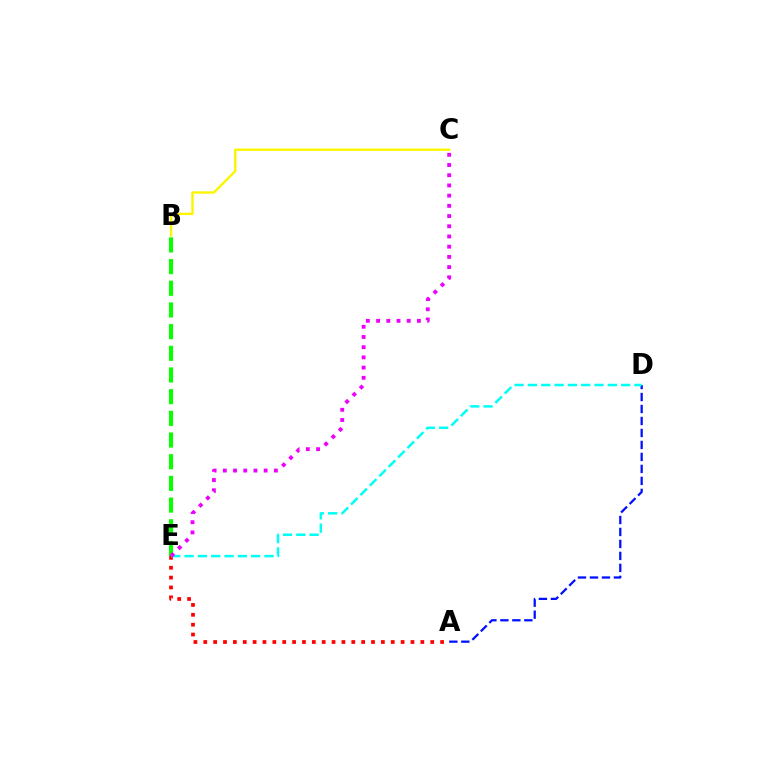{('B', 'E'): [{'color': '#08ff00', 'line_style': 'dashed', 'thickness': 2.95}], ('B', 'C'): [{'color': '#fcf500', 'line_style': 'solid', 'thickness': 1.72}], ('A', 'E'): [{'color': '#ff0000', 'line_style': 'dotted', 'thickness': 2.68}], ('A', 'D'): [{'color': '#0010ff', 'line_style': 'dashed', 'thickness': 1.63}], ('D', 'E'): [{'color': '#00fff6', 'line_style': 'dashed', 'thickness': 1.81}], ('C', 'E'): [{'color': '#ee00ff', 'line_style': 'dotted', 'thickness': 2.77}]}